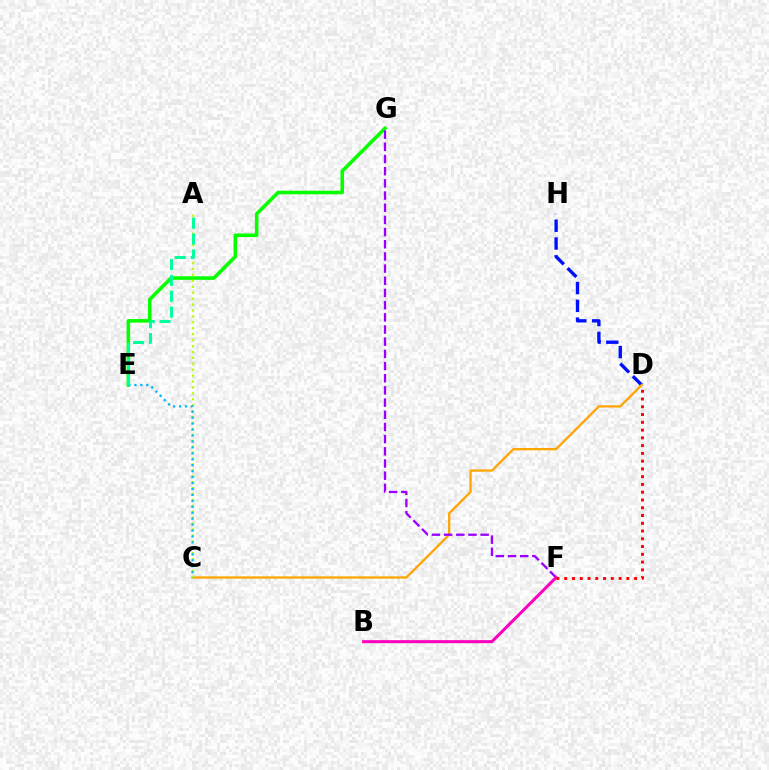{('D', 'H'): [{'color': '#0010ff', 'line_style': 'dashed', 'thickness': 2.42}], ('E', 'G'): [{'color': '#08ff00', 'line_style': 'solid', 'thickness': 2.57}], ('C', 'D'): [{'color': '#ffa500', 'line_style': 'solid', 'thickness': 1.64}], ('F', 'G'): [{'color': '#9b00ff', 'line_style': 'dashed', 'thickness': 1.65}], ('A', 'C'): [{'color': '#b3ff00', 'line_style': 'dotted', 'thickness': 1.61}], ('C', 'E'): [{'color': '#00b5ff', 'line_style': 'dotted', 'thickness': 1.61}], ('B', 'F'): [{'color': '#ff00bd', 'line_style': 'solid', 'thickness': 2.19}], ('A', 'E'): [{'color': '#00ff9d', 'line_style': 'dashed', 'thickness': 2.15}], ('D', 'F'): [{'color': '#ff0000', 'line_style': 'dotted', 'thickness': 2.11}]}